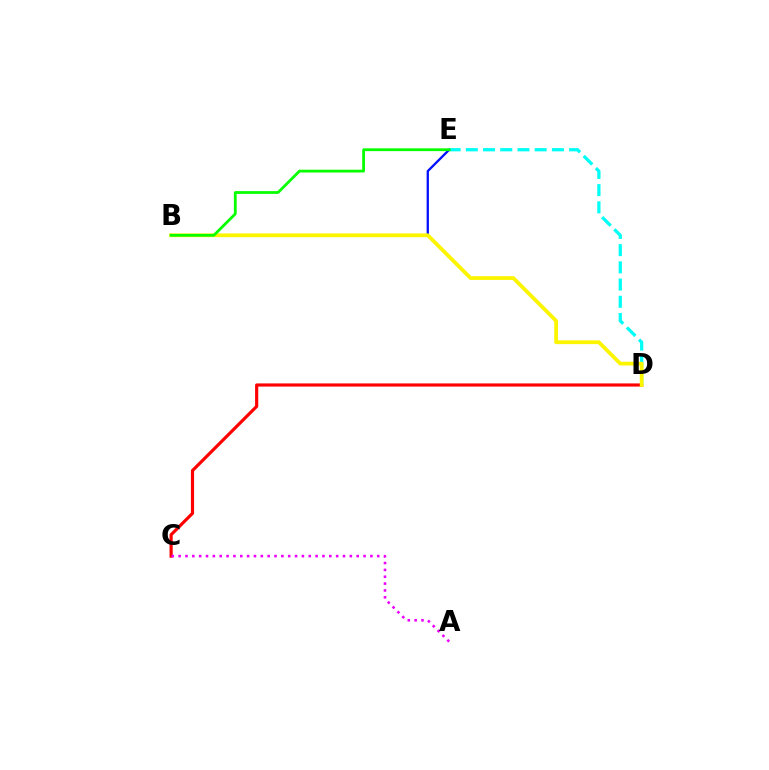{('C', 'D'): [{'color': '#ff0000', 'line_style': 'solid', 'thickness': 2.28}], ('B', 'E'): [{'color': '#0010ff', 'line_style': 'solid', 'thickness': 1.65}, {'color': '#08ff00', 'line_style': 'solid', 'thickness': 2.01}], ('D', 'E'): [{'color': '#00fff6', 'line_style': 'dashed', 'thickness': 2.34}], ('B', 'D'): [{'color': '#fcf500', 'line_style': 'solid', 'thickness': 2.72}], ('A', 'C'): [{'color': '#ee00ff', 'line_style': 'dotted', 'thickness': 1.86}]}